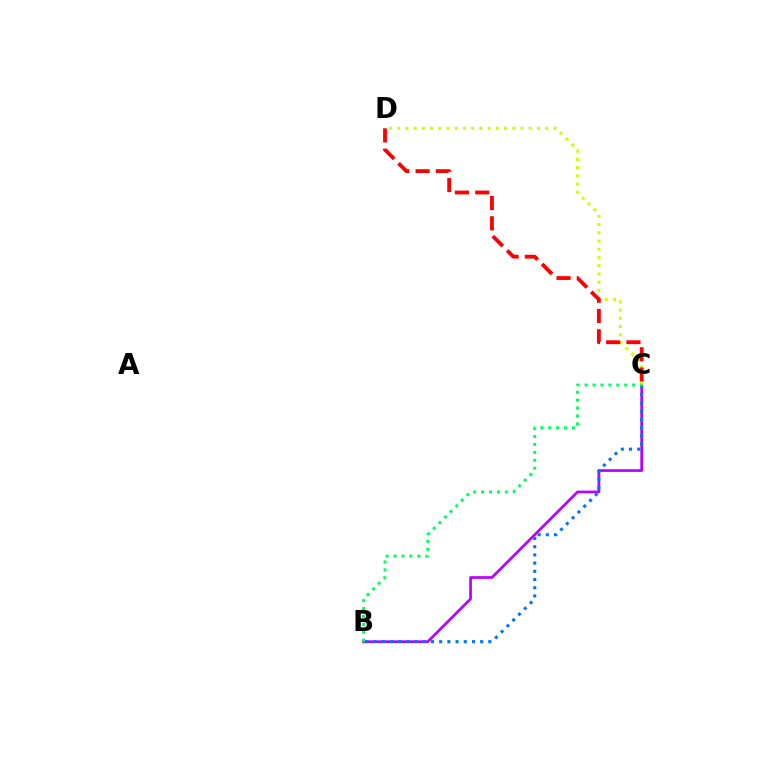{('B', 'C'): [{'color': '#b900ff', 'line_style': 'solid', 'thickness': 1.95}, {'color': '#0074ff', 'line_style': 'dotted', 'thickness': 2.23}, {'color': '#00ff5c', 'line_style': 'dotted', 'thickness': 2.15}], ('C', 'D'): [{'color': '#d1ff00', 'line_style': 'dotted', 'thickness': 2.23}, {'color': '#ff0000', 'line_style': 'dashed', 'thickness': 2.75}]}